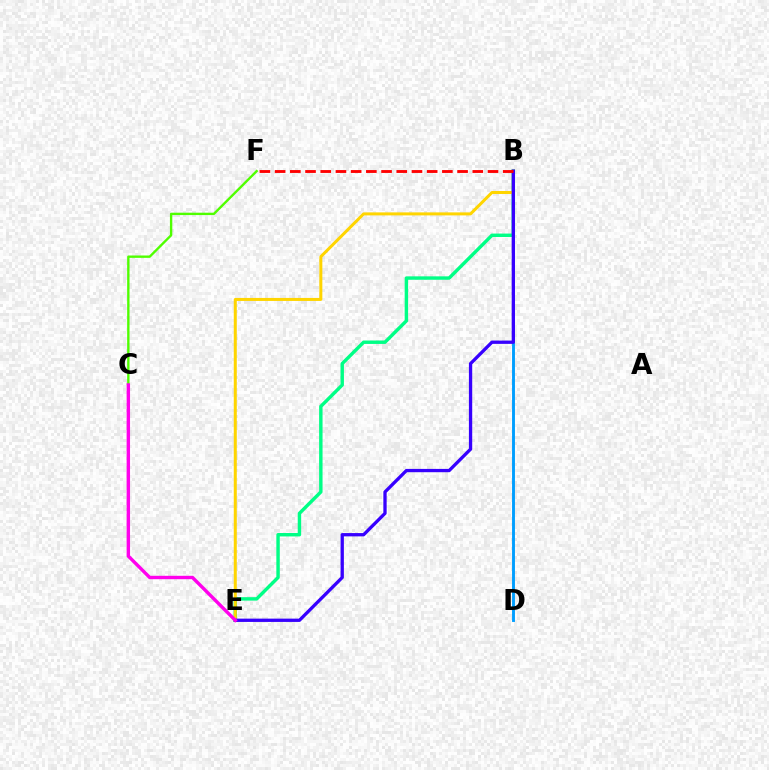{('B', 'D'): [{'color': '#009eff', 'line_style': 'solid', 'thickness': 2.08}], ('C', 'F'): [{'color': '#4fff00', 'line_style': 'solid', 'thickness': 1.71}], ('B', 'E'): [{'color': '#00ff86', 'line_style': 'solid', 'thickness': 2.46}, {'color': '#ffd500', 'line_style': 'solid', 'thickness': 2.17}, {'color': '#3700ff', 'line_style': 'solid', 'thickness': 2.38}], ('B', 'F'): [{'color': '#ff0000', 'line_style': 'dashed', 'thickness': 2.07}], ('C', 'E'): [{'color': '#ff00ed', 'line_style': 'solid', 'thickness': 2.45}]}